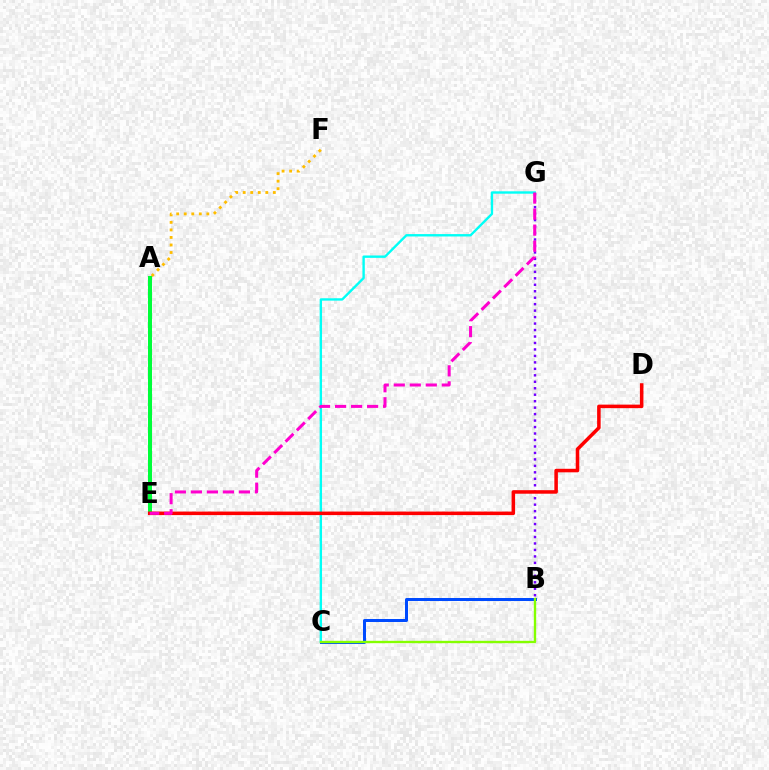{('C', 'G'): [{'color': '#00fff6', 'line_style': 'solid', 'thickness': 1.71}], ('A', 'E'): [{'color': '#00ff39', 'line_style': 'solid', 'thickness': 2.87}], ('B', 'G'): [{'color': '#7200ff', 'line_style': 'dotted', 'thickness': 1.76}], ('A', 'F'): [{'color': '#ffbd00', 'line_style': 'dotted', 'thickness': 2.05}], ('D', 'E'): [{'color': '#ff0000', 'line_style': 'solid', 'thickness': 2.54}], ('E', 'G'): [{'color': '#ff00cf', 'line_style': 'dashed', 'thickness': 2.18}], ('B', 'C'): [{'color': '#004bff', 'line_style': 'solid', 'thickness': 2.16}, {'color': '#84ff00', 'line_style': 'solid', 'thickness': 1.7}]}